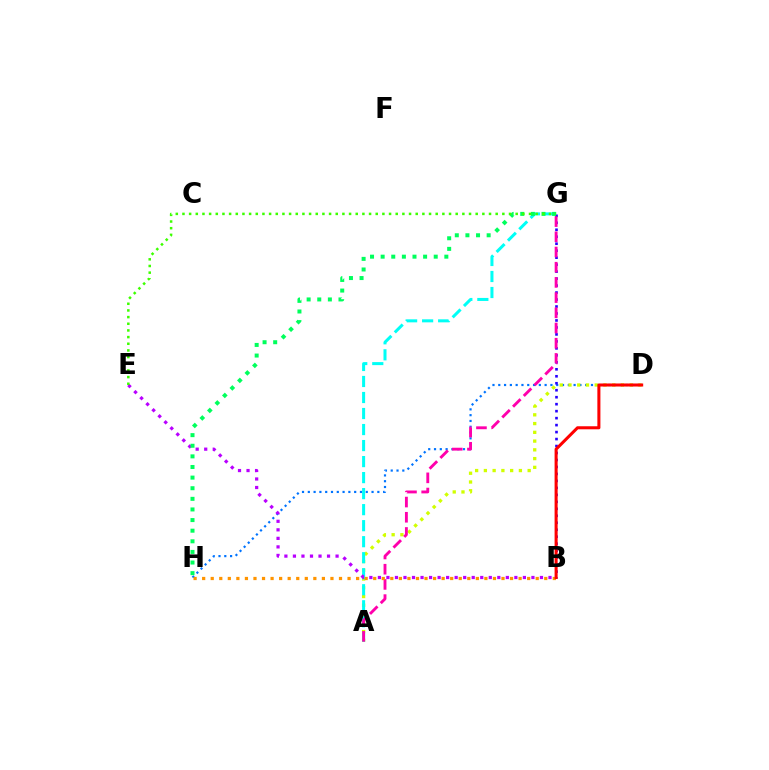{('D', 'H'): [{'color': '#0074ff', 'line_style': 'dotted', 'thickness': 1.57}], ('A', 'D'): [{'color': '#d1ff00', 'line_style': 'dotted', 'thickness': 2.38}], ('A', 'G'): [{'color': '#00fff6', 'line_style': 'dashed', 'thickness': 2.18}, {'color': '#ff00ac', 'line_style': 'dashed', 'thickness': 2.07}], ('B', 'E'): [{'color': '#b900ff', 'line_style': 'dotted', 'thickness': 2.32}], ('B', 'G'): [{'color': '#2500ff', 'line_style': 'dotted', 'thickness': 1.9}], ('B', 'H'): [{'color': '#ff9400', 'line_style': 'dotted', 'thickness': 2.32}], ('G', 'H'): [{'color': '#00ff5c', 'line_style': 'dotted', 'thickness': 2.88}], ('E', 'G'): [{'color': '#3dff00', 'line_style': 'dotted', 'thickness': 1.81}], ('B', 'D'): [{'color': '#ff0000', 'line_style': 'solid', 'thickness': 2.19}]}